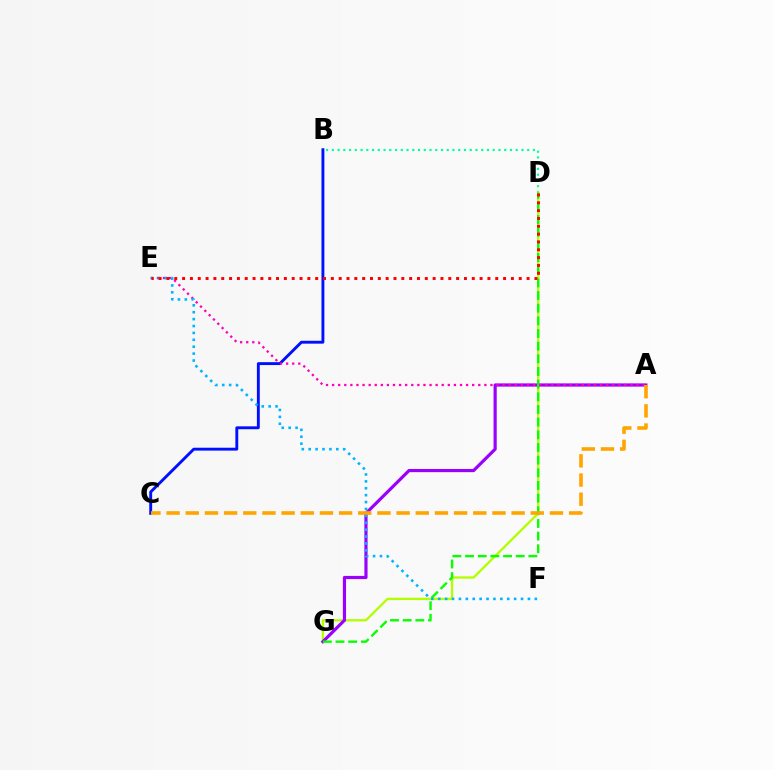{('B', 'D'): [{'color': '#00ff9d', 'line_style': 'dotted', 'thickness': 1.56}], ('D', 'G'): [{'color': '#b3ff00', 'line_style': 'solid', 'thickness': 1.67}, {'color': '#08ff00', 'line_style': 'dashed', 'thickness': 1.72}], ('A', 'G'): [{'color': '#9b00ff', 'line_style': 'solid', 'thickness': 2.29}], ('B', 'C'): [{'color': '#0010ff', 'line_style': 'solid', 'thickness': 2.08}], ('A', 'E'): [{'color': '#ff00bd', 'line_style': 'dotted', 'thickness': 1.65}], ('E', 'F'): [{'color': '#00b5ff', 'line_style': 'dotted', 'thickness': 1.88}], ('D', 'E'): [{'color': '#ff0000', 'line_style': 'dotted', 'thickness': 2.13}], ('A', 'C'): [{'color': '#ffa500', 'line_style': 'dashed', 'thickness': 2.6}]}